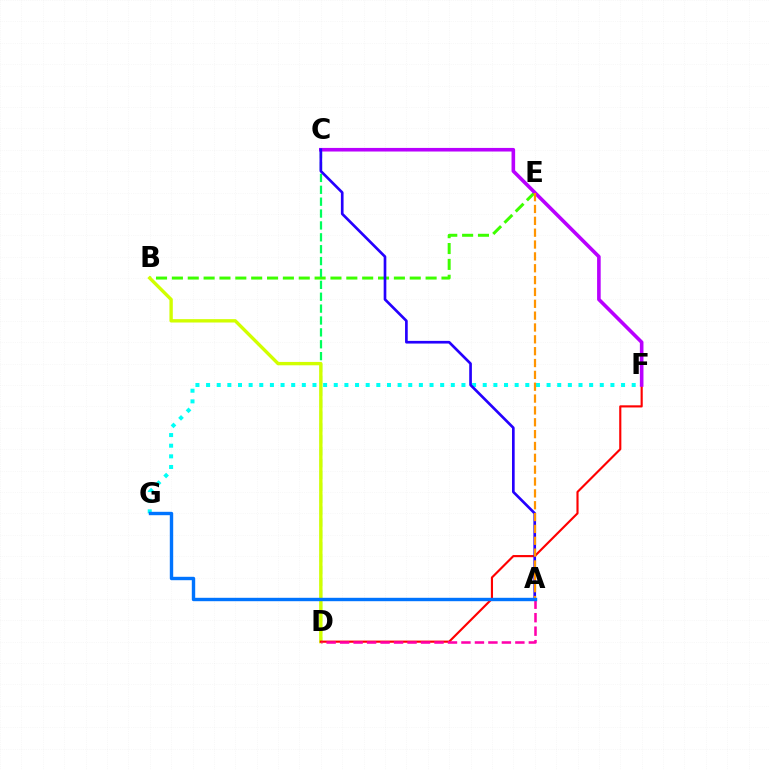{('B', 'E'): [{'color': '#3dff00', 'line_style': 'dashed', 'thickness': 2.15}], ('F', 'G'): [{'color': '#00fff6', 'line_style': 'dotted', 'thickness': 2.89}], ('C', 'D'): [{'color': '#00ff5c', 'line_style': 'dashed', 'thickness': 1.61}], ('B', 'D'): [{'color': '#d1ff00', 'line_style': 'solid', 'thickness': 2.42}], ('D', 'F'): [{'color': '#ff0000', 'line_style': 'solid', 'thickness': 1.54}], ('A', 'D'): [{'color': '#ff00ac', 'line_style': 'dashed', 'thickness': 1.83}], ('C', 'F'): [{'color': '#b900ff', 'line_style': 'solid', 'thickness': 2.59}], ('A', 'C'): [{'color': '#2500ff', 'line_style': 'solid', 'thickness': 1.92}], ('A', 'E'): [{'color': '#ff9400', 'line_style': 'dashed', 'thickness': 1.61}], ('A', 'G'): [{'color': '#0074ff', 'line_style': 'solid', 'thickness': 2.45}]}